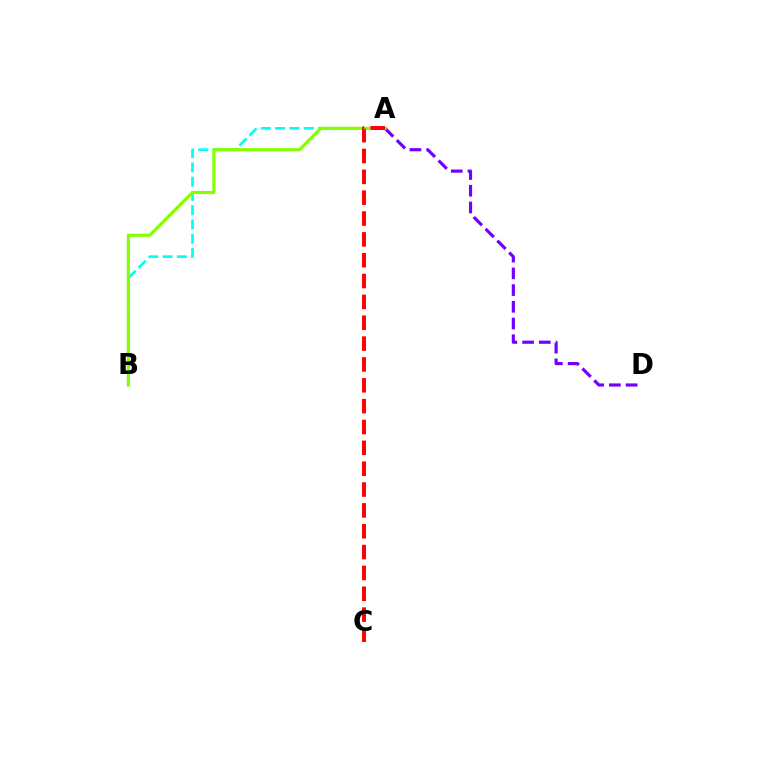{('A', 'D'): [{'color': '#7200ff', 'line_style': 'dashed', 'thickness': 2.27}], ('A', 'B'): [{'color': '#00fff6', 'line_style': 'dashed', 'thickness': 1.94}, {'color': '#84ff00', 'line_style': 'solid', 'thickness': 2.26}], ('A', 'C'): [{'color': '#ff0000', 'line_style': 'dashed', 'thickness': 2.83}]}